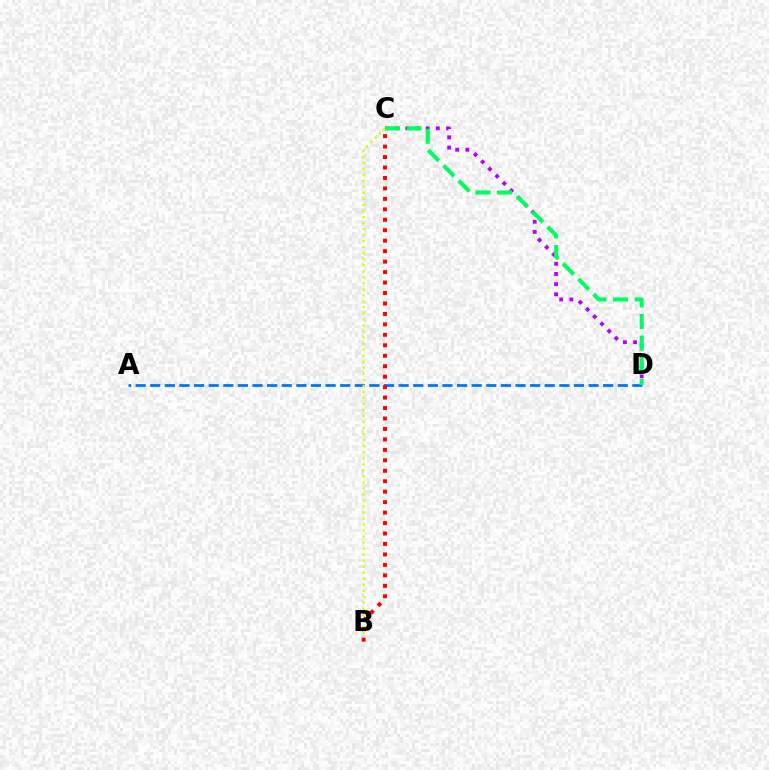{('A', 'D'): [{'color': '#0074ff', 'line_style': 'dashed', 'thickness': 1.98}], ('C', 'D'): [{'color': '#b900ff', 'line_style': 'dotted', 'thickness': 2.77}, {'color': '#00ff5c', 'line_style': 'dashed', 'thickness': 2.93}], ('B', 'C'): [{'color': '#d1ff00', 'line_style': 'dotted', 'thickness': 1.64}, {'color': '#ff0000', 'line_style': 'dotted', 'thickness': 2.84}]}